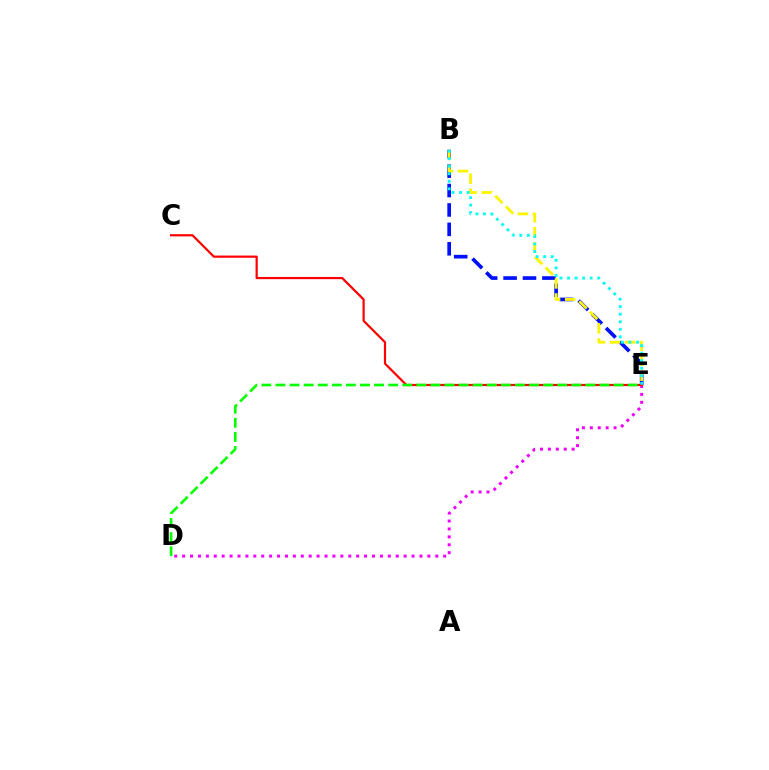{('D', 'E'): [{'color': '#ee00ff', 'line_style': 'dotted', 'thickness': 2.15}, {'color': '#08ff00', 'line_style': 'dashed', 'thickness': 1.91}], ('B', 'E'): [{'color': '#0010ff', 'line_style': 'dashed', 'thickness': 2.64}, {'color': '#fcf500', 'line_style': 'dashed', 'thickness': 2.04}, {'color': '#00fff6', 'line_style': 'dotted', 'thickness': 2.05}], ('C', 'E'): [{'color': '#ff0000', 'line_style': 'solid', 'thickness': 1.59}]}